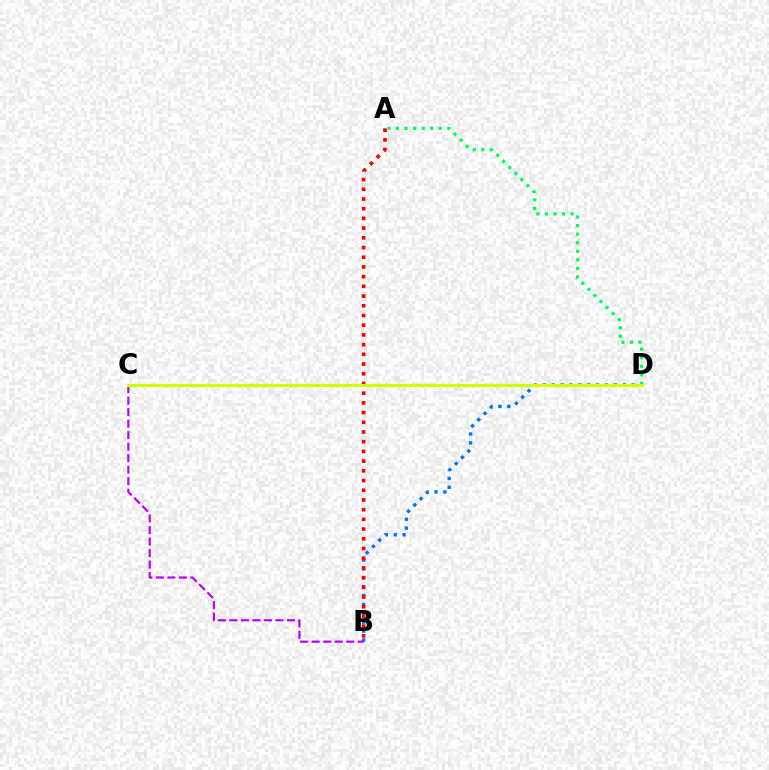{('B', 'D'): [{'color': '#0074ff', 'line_style': 'dotted', 'thickness': 2.41}], ('A', 'D'): [{'color': '#00ff5c', 'line_style': 'dotted', 'thickness': 2.33}], ('B', 'C'): [{'color': '#b900ff', 'line_style': 'dashed', 'thickness': 1.57}], ('A', 'B'): [{'color': '#ff0000', 'line_style': 'dotted', 'thickness': 2.64}], ('C', 'D'): [{'color': '#d1ff00', 'line_style': 'solid', 'thickness': 2.27}]}